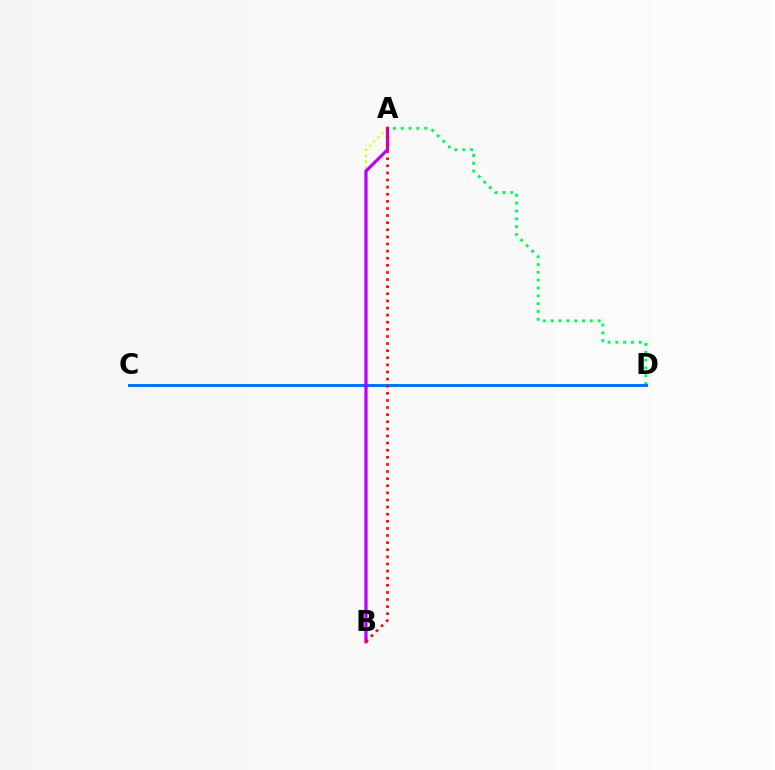{('A', 'D'): [{'color': '#00ff5c', 'line_style': 'dotted', 'thickness': 2.12}], ('A', 'B'): [{'color': '#d1ff00', 'line_style': 'dotted', 'thickness': 1.59}, {'color': '#b900ff', 'line_style': 'solid', 'thickness': 2.32}, {'color': '#ff0000', 'line_style': 'dotted', 'thickness': 1.93}], ('C', 'D'): [{'color': '#0074ff', 'line_style': 'solid', 'thickness': 2.17}]}